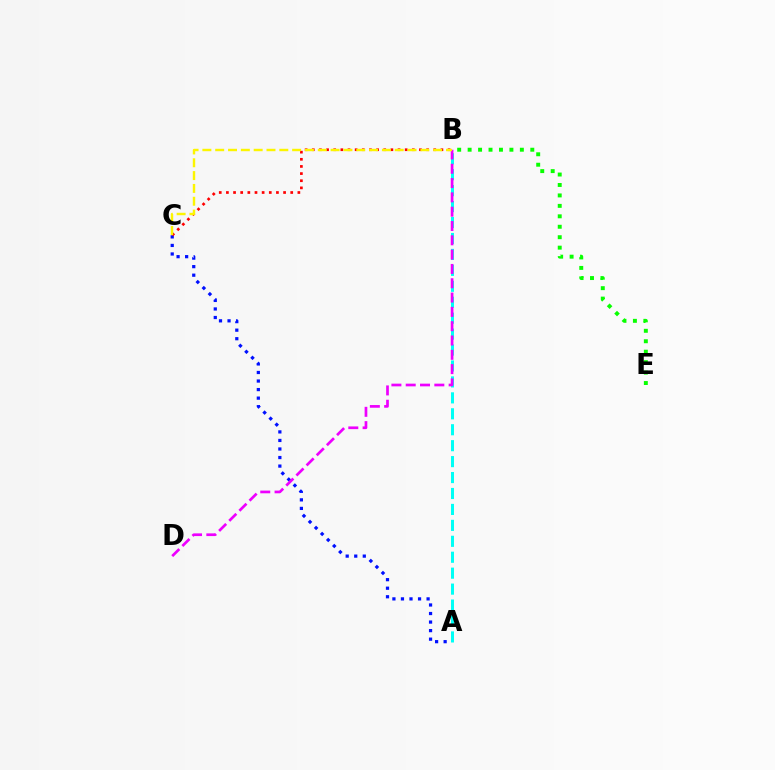{('A', 'B'): [{'color': '#00fff6', 'line_style': 'dashed', 'thickness': 2.17}], ('A', 'C'): [{'color': '#0010ff', 'line_style': 'dotted', 'thickness': 2.32}], ('B', 'E'): [{'color': '#08ff00', 'line_style': 'dotted', 'thickness': 2.84}], ('B', 'D'): [{'color': '#ee00ff', 'line_style': 'dashed', 'thickness': 1.94}], ('B', 'C'): [{'color': '#ff0000', 'line_style': 'dotted', 'thickness': 1.94}, {'color': '#fcf500', 'line_style': 'dashed', 'thickness': 1.74}]}